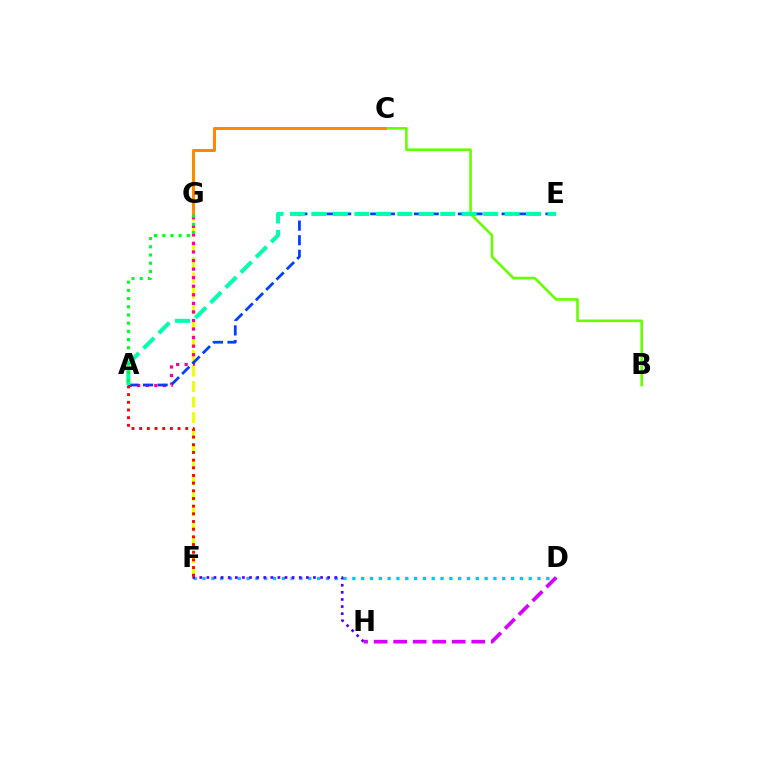{('B', 'C'): [{'color': '#66ff00', 'line_style': 'solid', 'thickness': 1.88}], ('D', 'F'): [{'color': '#00c7ff', 'line_style': 'dotted', 'thickness': 2.4}], ('F', 'G'): [{'color': '#eeff00', 'line_style': 'dashed', 'thickness': 2.11}], ('A', 'G'): [{'color': '#ff00a0', 'line_style': 'dotted', 'thickness': 2.33}, {'color': '#00ff27', 'line_style': 'dotted', 'thickness': 2.23}], ('A', 'E'): [{'color': '#003fff', 'line_style': 'dashed', 'thickness': 1.98}, {'color': '#00ffaf', 'line_style': 'dashed', 'thickness': 2.92}], ('F', 'H'): [{'color': '#4f00ff', 'line_style': 'dotted', 'thickness': 1.93}], ('A', 'F'): [{'color': '#ff0000', 'line_style': 'dotted', 'thickness': 2.09}], ('C', 'G'): [{'color': '#ff8800', 'line_style': 'solid', 'thickness': 2.18}], ('D', 'H'): [{'color': '#d600ff', 'line_style': 'dashed', 'thickness': 2.65}]}